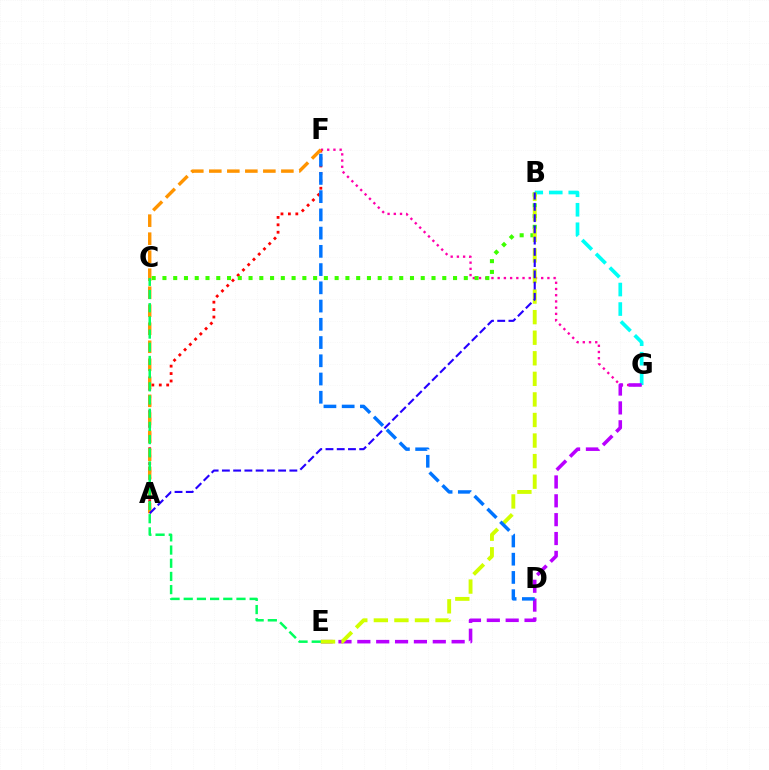{('F', 'G'): [{'color': '#ff00ac', 'line_style': 'dotted', 'thickness': 1.69}], ('B', 'G'): [{'color': '#00fff6', 'line_style': 'dashed', 'thickness': 2.65}], ('A', 'F'): [{'color': '#ff0000', 'line_style': 'dotted', 'thickness': 2.02}, {'color': '#ff9400', 'line_style': 'dashed', 'thickness': 2.45}], ('E', 'G'): [{'color': '#b900ff', 'line_style': 'dashed', 'thickness': 2.56}], ('B', 'C'): [{'color': '#3dff00', 'line_style': 'dotted', 'thickness': 2.92}], ('B', 'E'): [{'color': '#d1ff00', 'line_style': 'dashed', 'thickness': 2.79}], ('D', 'F'): [{'color': '#0074ff', 'line_style': 'dashed', 'thickness': 2.48}], ('A', 'B'): [{'color': '#2500ff', 'line_style': 'dashed', 'thickness': 1.53}], ('C', 'E'): [{'color': '#00ff5c', 'line_style': 'dashed', 'thickness': 1.79}]}